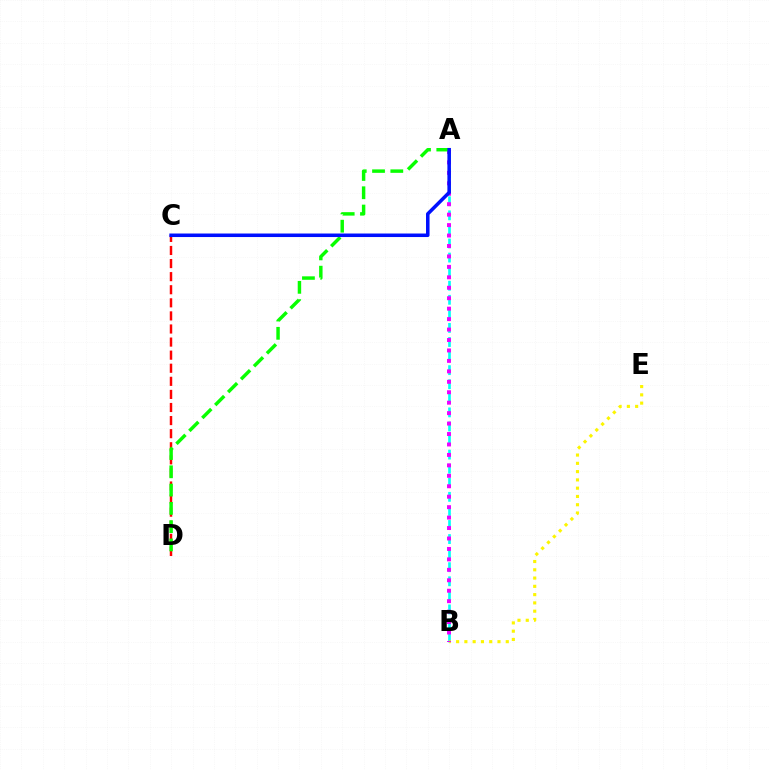{('A', 'B'): [{'color': '#00fff6', 'line_style': 'dashed', 'thickness': 1.91}, {'color': '#ee00ff', 'line_style': 'dotted', 'thickness': 2.84}], ('B', 'E'): [{'color': '#fcf500', 'line_style': 'dotted', 'thickness': 2.25}], ('C', 'D'): [{'color': '#ff0000', 'line_style': 'dashed', 'thickness': 1.78}], ('A', 'D'): [{'color': '#08ff00', 'line_style': 'dashed', 'thickness': 2.48}], ('A', 'C'): [{'color': '#0010ff', 'line_style': 'solid', 'thickness': 2.54}]}